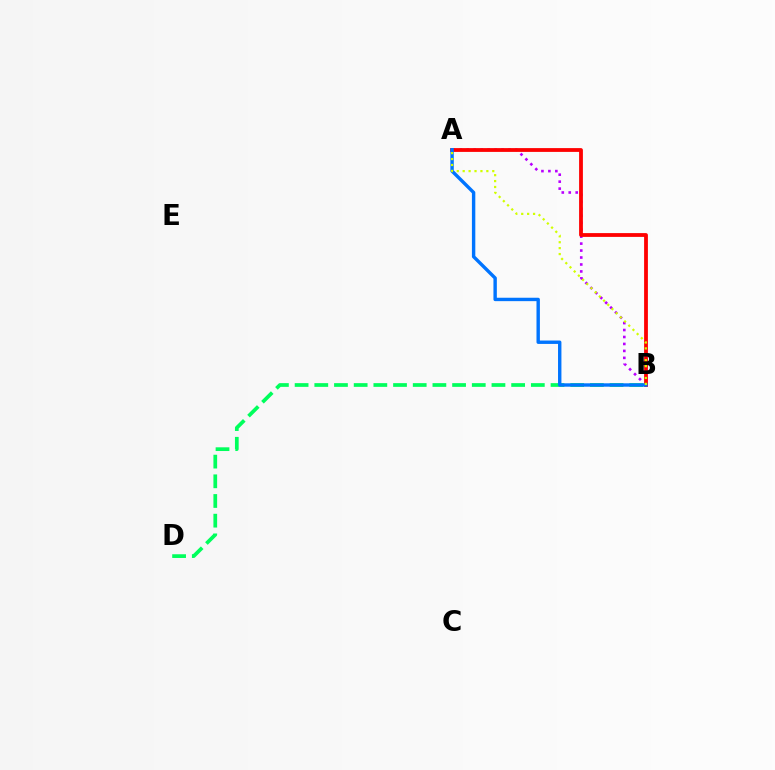{('B', 'D'): [{'color': '#00ff5c', 'line_style': 'dashed', 'thickness': 2.67}], ('A', 'B'): [{'color': '#b900ff', 'line_style': 'dotted', 'thickness': 1.89}, {'color': '#ff0000', 'line_style': 'solid', 'thickness': 2.73}, {'color': '#0074ff', 'line_style': 'solid', 'thickness': 2.45}, {'color': '#d1ff00', 'line_style': 'dotted', 'thickness': 1.61}]}